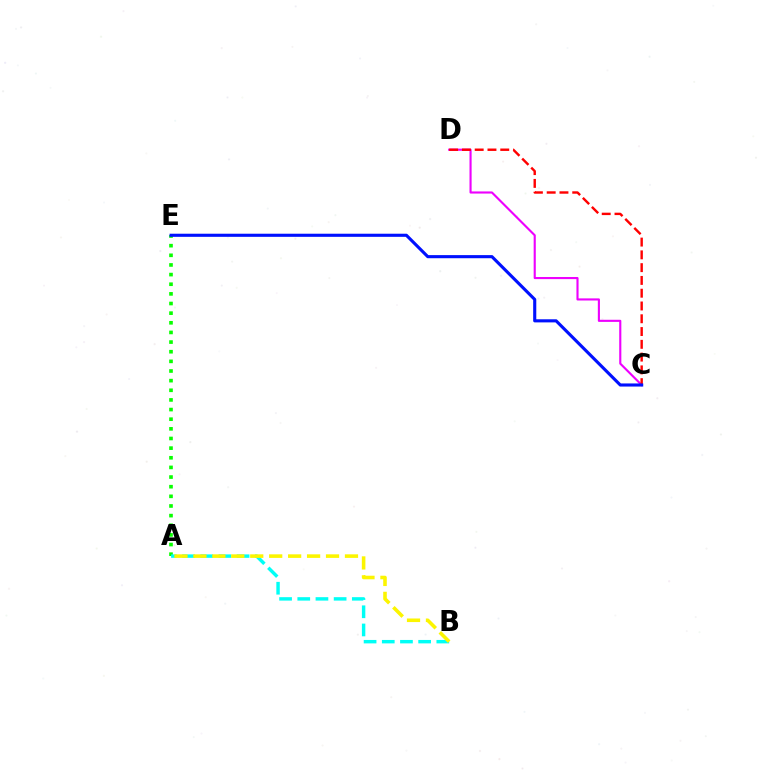{('C', 'D'): [{'color': '#ee00ff', 'line_style': 'solid', 'thickness': 1.53}, {'color': '#ff0000', 'line_style': 'dashed', 'thickness': 1.74}], ('A', 'E'): [{'color': '#08ff00', 'line_style': 'dotted', 'thickness': 2.62}], ('C', 'E'): [{'color': '#0010ff', 'line_style': 'solid', 'thickness': 2.24}], ('A', 'B'): [{'color': '#00fff6', 'line_style': 'dashed', 'thickness': 2.47}, {'color': '#fcf500', 'line_style': 'dashed', 'thickness': 2.57}]}